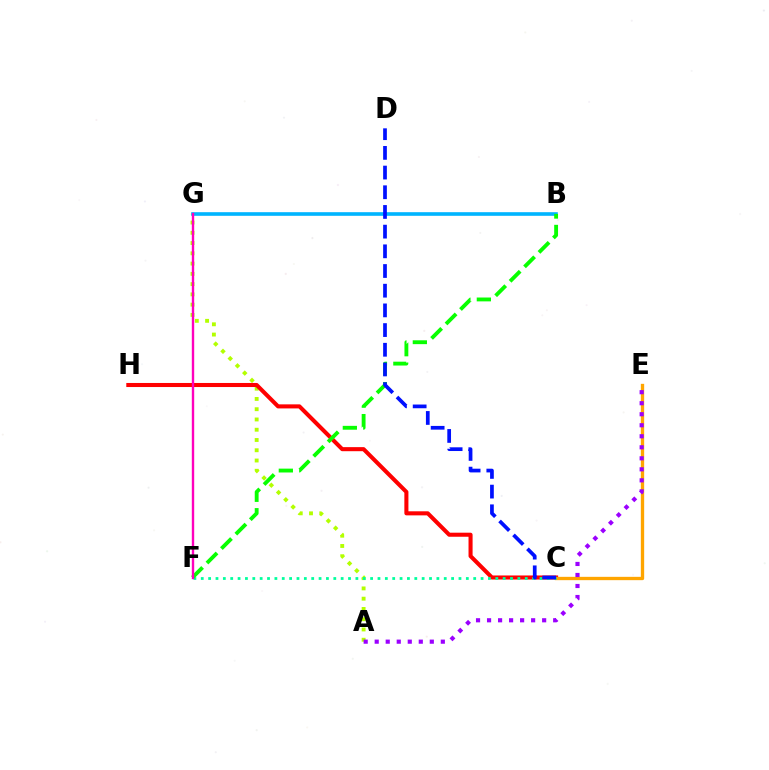{('A', 'G'): [{'color': '#b3ff00', 'line_style': 'dotted', 'thickness': 2.79}], ('C', 'H'): [{'color': '#ff0000', 'line_style': 'solid', 'thickness': 2.93}], ('C', 'E'): [{'color': '#ffa500', 'line_style': 'solid', 'thickness': 2.39}], ('C', 'F'): [{'color': '#00ff9d', 'line_style': 'dotted', 'thickness': 2.0}], ('A', 'E'): [{'color': '#9b00ff', 'line_style': 'dotted', 'thickness': 2.99}], ('B', 'G'): [{'color': '#00b5ff', 'line_style': 'solid', 'thickness': 2.61}], ('B', 'F'): [{'color': '#08ff00', 'line_style': 'dashed', 'thickness': 2.78}], ('F', 'G'): [{'color': '#ff00bd', 'line_style': 'solid', 'thickness': 1.72}], ('C', 'D'): [{'color': '#0010ff', 'line_style': 'dashed', 'thickness': 2.67}]}